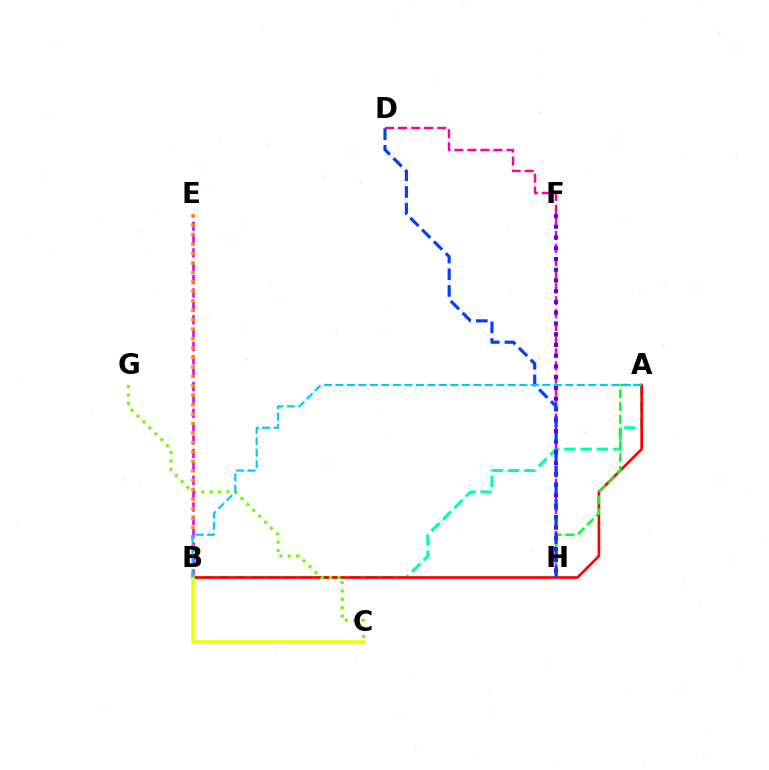{('A', 'B'): [{'color': '#00ffaf', 'line_style': 'dashed', 'thickness': 2.21}, {'color': '#ff0000', 'line_style': 'solid', 'thickness': 1.94}, {'color': '#00c7ff', 'line_style': 'dashed', 'thickness': 1.56}], ('C', 'G'): [{'color': '#66ff00', 'line_style': 'dotted', 'thickness': 2.27}], ('B', 'E'): [{'color': '#d600ff', 'line_style': 'dashed', 'thickness': 1.82}, {'color': '#ff8800', 'line_style': 'dotted', 'thickness': 2.57}], ('D', 'H'): [{'color': '#ff00a0', 'line_style': 'dashed', 'thickness': 1.77}, {'color': '#003fff', 'line_style': 'dashed', 'thickness': 2.26}], ('A', 'H'): [{'color': '#00ff27', 'line_style': 'dashed', 'thickness': 1.74}], ('F', 'H'): [{'color': '#4f00ff', 'line_style': 'dotted', 'thickness': 2.92}], ('B', 'C'): [{'color': '#eeff00', 'line_style': 'solid', 'thickness': 2.55}]}